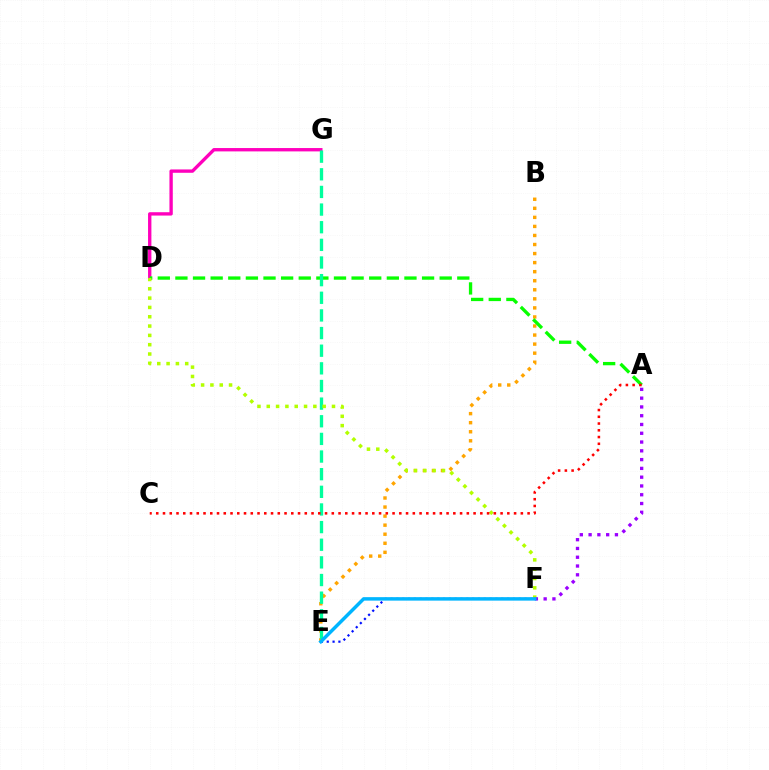{('D', 'G'): [{'color': '#ff00bd', 'line_style': 'solid', 'thickness': 2.41}], ('B', 'E'): [{'color': '#ffa500', 'line_style': 'dotted', 'thickness': 2.46}], ('A', 'D'): [{'color': '#08ff00', 'line_style': 'dashed', 'thickness': 2.39}], ('E', 'G'): [{'color': '#00ff9d', 'line_style': 'dashed', 'thickness': 2.4}], ('D', 'F'): [{'color': '#b3ff00', 'line_style': 'dotted', 'thickness': 2.53}], ('A', 'C'): [{'color': '#ff0000', 'line_style': 'dotted', 'thickness': 1.83}], ('A', 'F'): [{'color': '#9b00ff', 'line_style': 'dotted', 'thickness': 2.39}], ('E', 'F'): [{'color': '#0010ff', 'line_style': 'dotted', 'thickness': 1.58}, {'color': '#00b5ff', 'line_style': 'solid', 'thickness': 2.5}]}